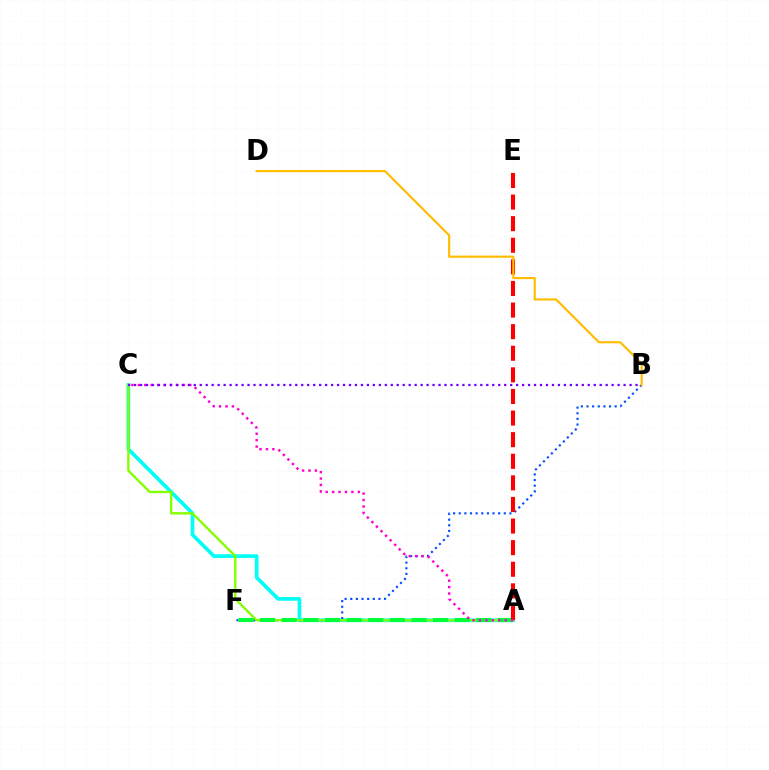{('A', 'C'): [{'color': '#00fff6', 'line_style': 'solid', 'thickness': 2.66}, {'color': '#84ff00', 'line_style': 'solid', 'thickness': 1.7}, {'color': '#ff00cf', 'line_style': 'dotted', 'thickness': 1.75}], ('B', 'F'): [{'color': '#004bff', 'line_style': 'dotted', 'thickness': 1.53}], ('A', 'F'): [{'color': '#00ff39', 'line_style': 'dashed', 'thickness': 2.94}], ('A', 'E'): [{'color': '#ff0000', 'line_style': 'dashed', 'thickness': 2.93}], ('B', 'C'): [{'color': '#7200ff', 'line_style': 'dotted', 'thickness': 1.62}], ('B', 'D'): [{'color': '#ffbd00', 'line_style': 'solid', 'thickness': 1.55}]}